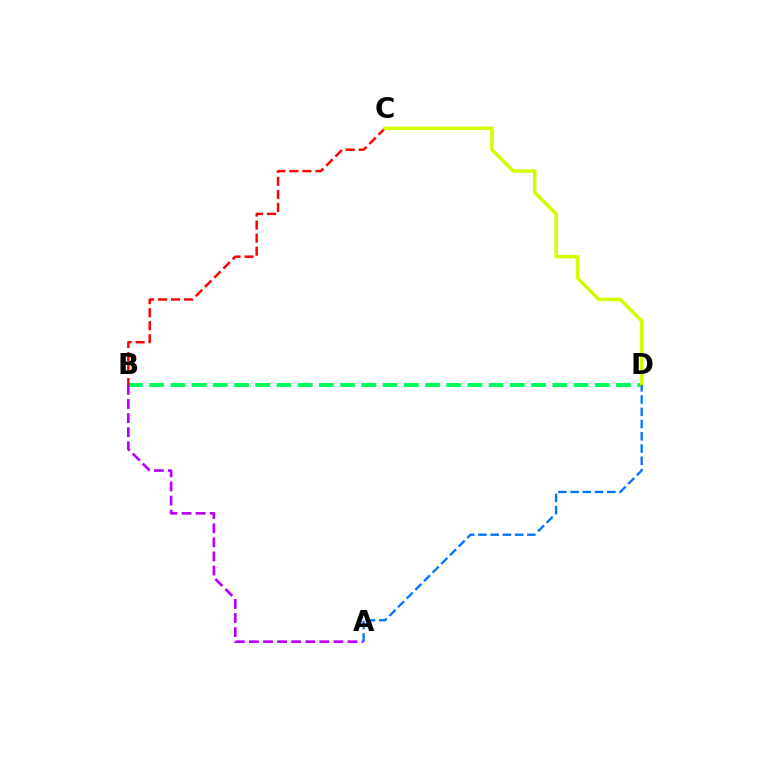{('B', 'D'): [{'color': '#00ff5c', 'line_style': 'dashed', 'thickness': 2.88}], ('A', 'B'): [{'color': '#b900ff', 'line_style': 'dashed', 'thickness': 1.91}], ('B', 'C'): [{'color': '#ff0000', 'line_style': 'dashed', 'thickness': 1.77}], ('C', 'D'): [{'color': '#d1ff00', 'line_style': 'solid', 'thickness': 2.51}], ('A', 'D'): [{'color': '#0074ff', 'line_style': 'dashed', 'thickness': 1.66}]}